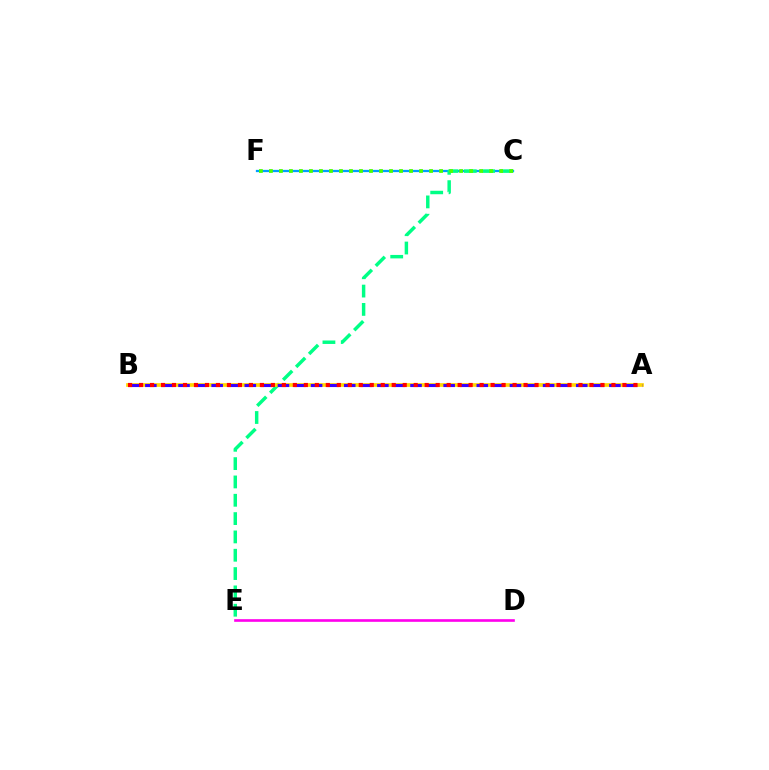{('C', 'F'): [{'color': '#009eff', 'line_style': 'solid', 'thickness': 1.63}, {'color': '#4fff00', 'line_style': 'dotted', 'thickness': 2.72}], ('C', 'E'): [{'color': '#00ff86', 'line_style': 'dashed', 'thickness': 2.49}], ('D', 'E'): [{'color': '#ff00ed', 'line_style': 'solid', 'thickness': 1.9}], ('A', 'B'): [{'color': '#ffd500', 'line_style': 'solid', 'thickness': 2.65}, {'color': '#3700ff', 'line_style': 'dashed', 'thickness': 2.25}, {'color': '#ff0000', 'line_style': 'dotted', 'thickness': 2.98}]}